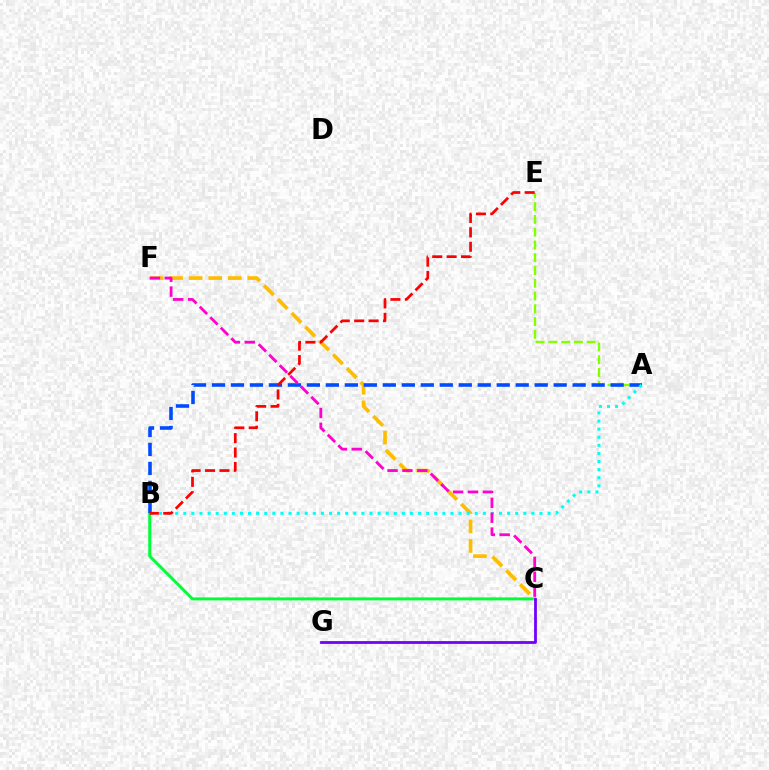{('B', 'C'): [{'color': '#00ff39', 'line_style': 'solid', 'thickness': 2.14}], ('C', 'F'): [{'color': '#ffbd00', 'line_style': 'dashed', 'thickness': 2.66}, {'color': '#ff00cf', 'line_style': 'dashed', 'thickness': 2.02}], ('A', 'E'): [{'color': '#84ff00', 'line_style': 'dashed', 'thickness': 1.73}], ('A', 'B'): [{'color': '#004bff', 'line_style': 'dashed', 'thickness': 2.58}, {'color': '#00fff6', 'line_style': 'dotted', 'thickness': 2.2}], ('C', 'G'): [{'color': '#7200ff', 'line_style': 'solid', 'thickness': 2.01}], ('B', 'E'): [{'color': '#ff0000', 'line_style': 'dashed', 'thickness': 1.96}]}